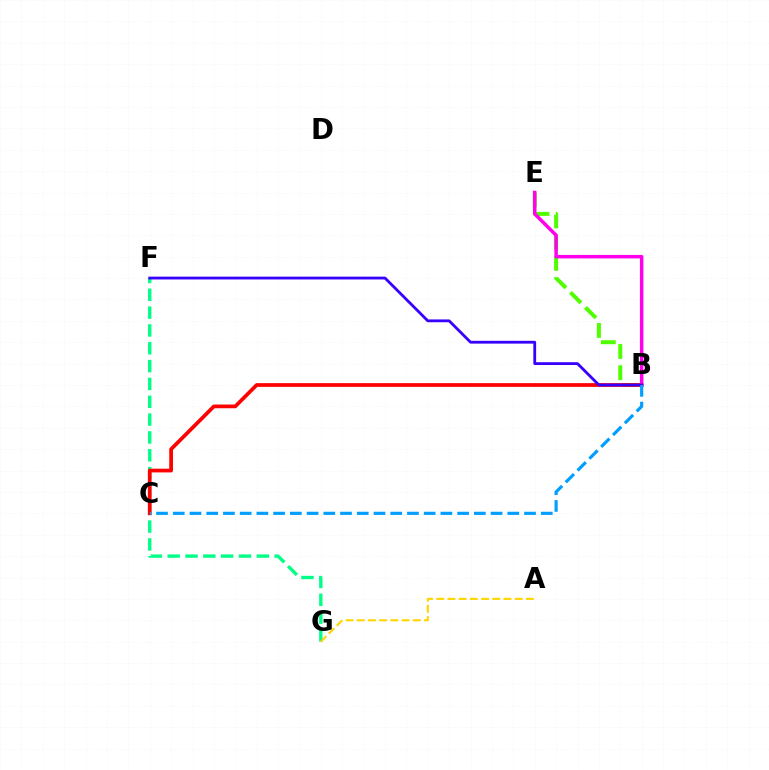{('B', 'E'): [{'color': '#4fff00', 'line_style': 'dashed', 'thickness': 2.88}, {'color': '#ff00ed', 'line_style': 'solid', 'thickness': 2.51}], ('F', 'G'): [{'color': '#00ff86', 'line_style': 'dashed', 'thickness': 2.42}], ('B', 'C'): [{'color': '#ff0000', 'line_style': 'solid', 'thickness': 2.68}, {'color': '#009eff', 'line_style': 'dashed', 'thickness': 2.27}], ('A', 'G'): [{'color': '#ffd500', 'line_style': 'dashed', 'thickness': 1.52}], ('B', 'F'): [{'color': '#3700ff', 'line_style': 'solid', 'thickness': 2.02}]}